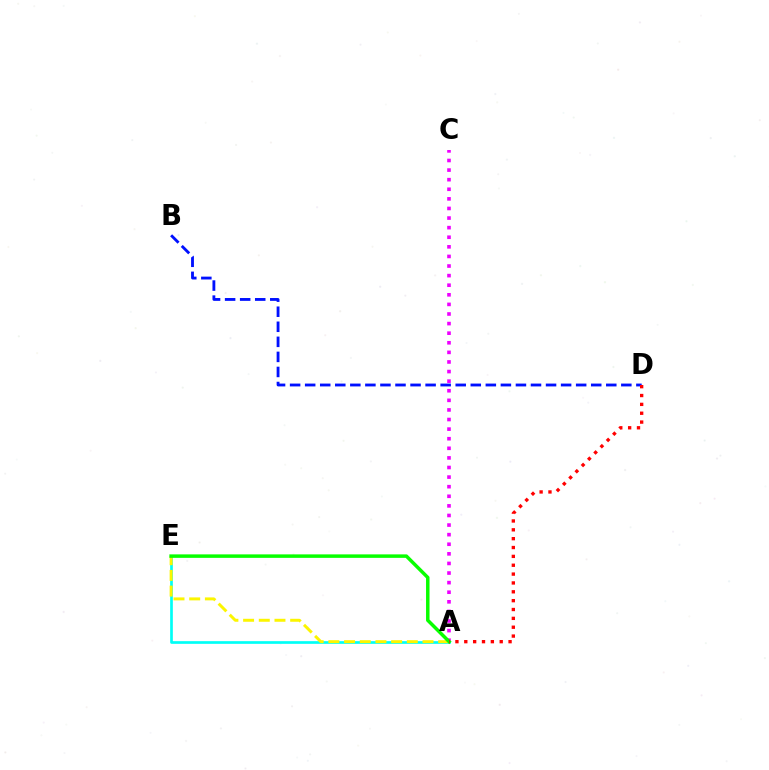{('A', 'E'): [{'color': '#00fff6', 'line_style': 'solid', 'thickness': 1.93}, {'color': '#fcf500', 'line_style': 'dashed', 'thickness': 2.13}, {'color': '#08ff00', 'line_style': 'solid', 'thickness': 2.51}], ('A', 'C'): [{'color': '#ee00ff', 'line_style': 'dotted', 'thickness': 2.61}], ('B', 'D'): [{'color': '#0010ff', 'line_style': 'dashed', 'thickness': 2.05}], ('A', 'D'): [{'color': '#ff0000', 'line_style': 'dotted', 'thickness': 2.41}]}